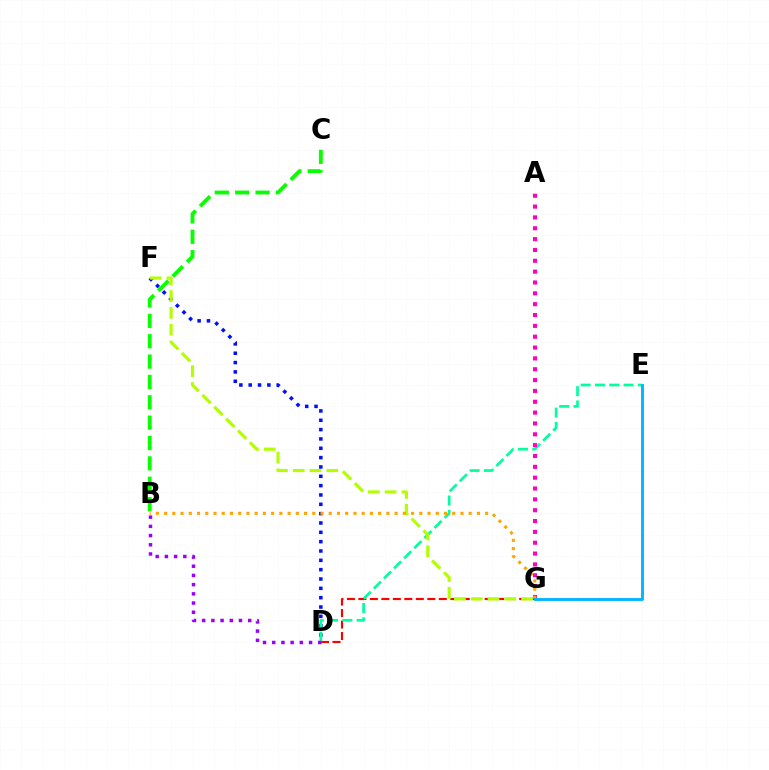{('D', 'F'): [{'color': '#0010ff', 'line_style': 'dotted', 'thickness': 2.54}], ('D', 'G'): [{'color': '#ff0000', 'line_style': 'dashed', 'thickness': 1.56}], ('B', 'C'): [{'color': '#08ff00', 'line_style': 'dashed', 'thickness': 2.77}], ('D', 'E'): [{'color': '#00ff9d', 'line_style': 'dashed', 'thickness': 1.94}], ('A', 'G'): [{'color': '#ff00bd', 'line_style': 'dotted', 'thickness': 2.95}], ('B', 'D'): [{'color': '#9b00ff', 'line_style': 'dotted', 'thickness': 2.5}], ('F', 'G'): [{'color': '#b3ff00', 'line_style': 'dashed', 'thickness': 2.28}], ('B', 'G'): [{'color': '#ffa500', 'line_style': 'dotted', 'thickness': 2.24}], ('E', 'G'): [{'color': '#00b5ff', 'line_style': 'solid', 'thickness': 2.06}]}